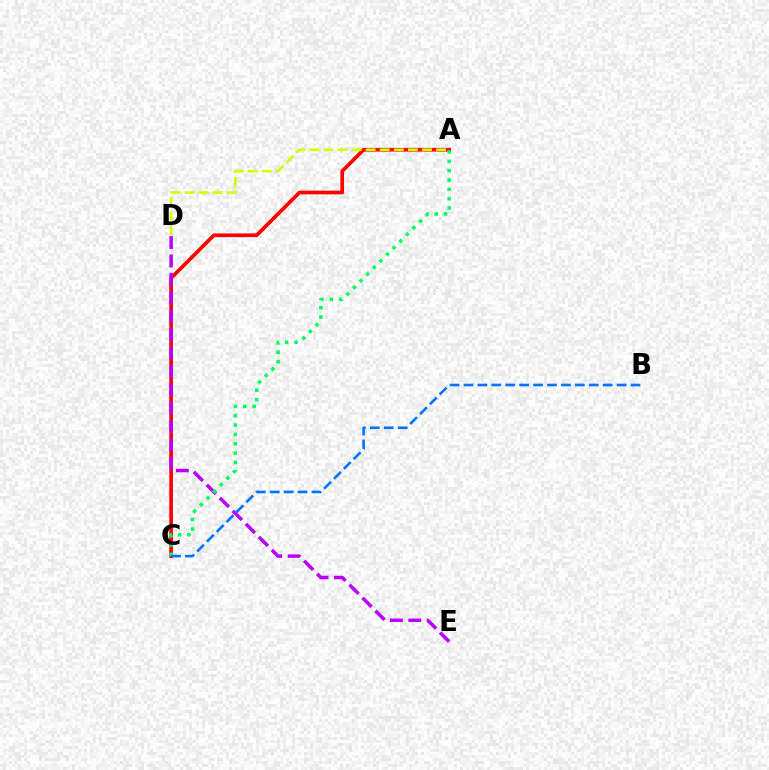{('A', 'C'): [{'color': '#ff0000', 'line_style': 'solid', 'thickness': 2.66}, {'color': '#00ff5c', 'line_style': 'dotted', 'thickness': 2.54}], ('D', 'E'): [{'color': '#b900ff', 'line_style': 'dashed', 'thickness': 2.5}], ('B', 'C'): [{'color': '#0074ff', 'line_style': 'dashed', 'thickness': 1.89}], ('A', 'D'): [{'color': '#d1ff00', 'line_style': 'dashed', 'thickness': 1.91}]}